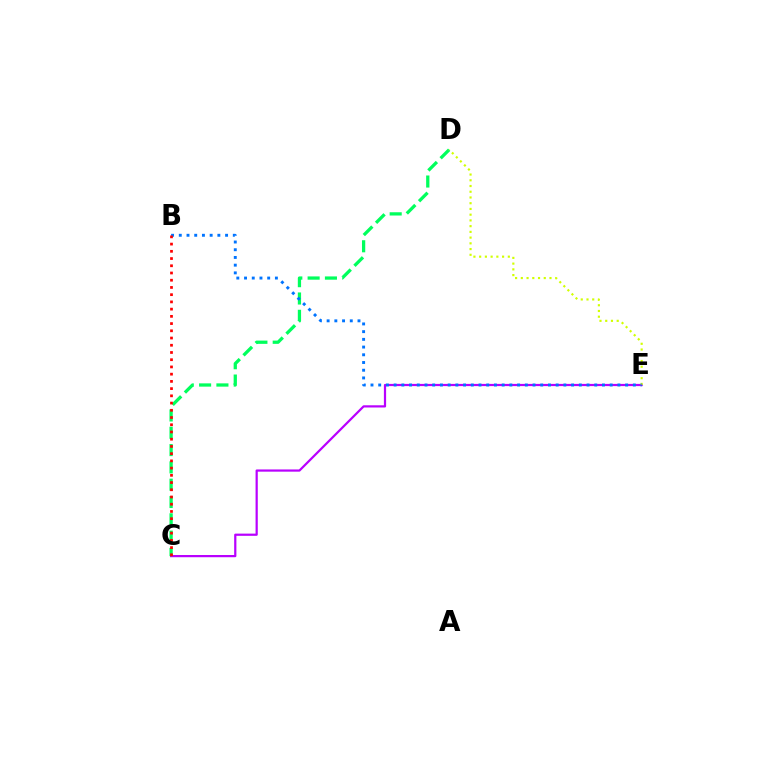{('C', 'E'): [{'color': '#b900ff', 'line_style': 'solid', 'thickness': 1.6}], ('C', 'D'): [{'color': '#00ff5c', 'line_style': 'dashed', 'thickness': 2.35}], ('D', 'E'): [{'color': '#d1ff00', 'line_style': 'dotted', 'thickness': 1.56}], ('B', 'E'): [{'color': '#0074ff', 'line_style': 'dotted', 'thickness': 2.1}], ('B', 'C'): [{'color': '#ff0000', 'line_style': 'dotted', 'thickness': 1.96}]}